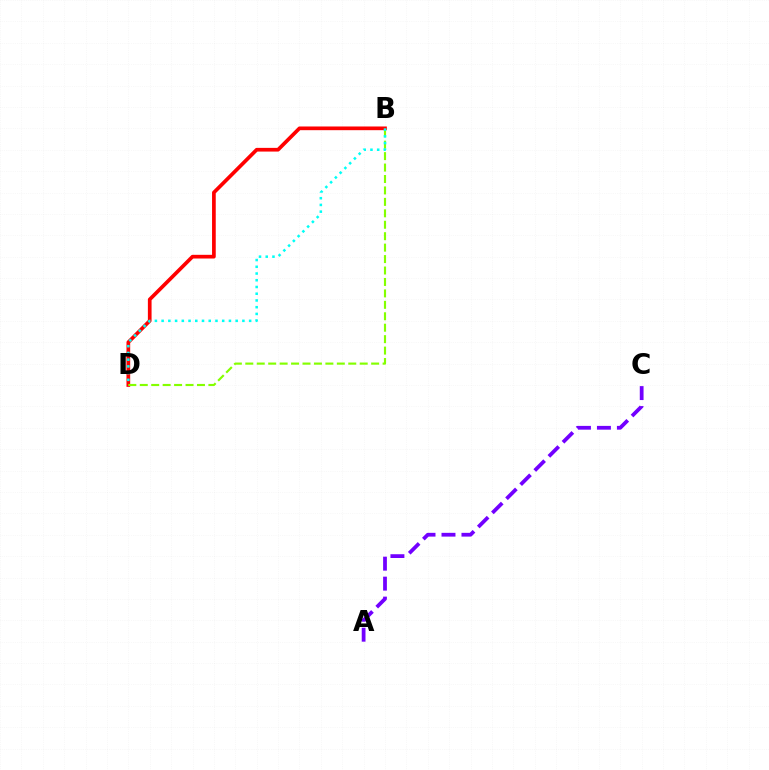{('A', 'C'): [{'color': '#7200ff', 'line_style': 'dashed', 'thickness': 2.71}], ('B', 'D'): [{'color': '#ff0000', 'line_style': 'solid', 'thickness': 2.66}, {'color': '#84ff00', 'line_style': 'dashed', 'thickness': 1.55}, {'color': '#00fff6', 'line_style': 'dotted', 'thickness': 1.83}]}